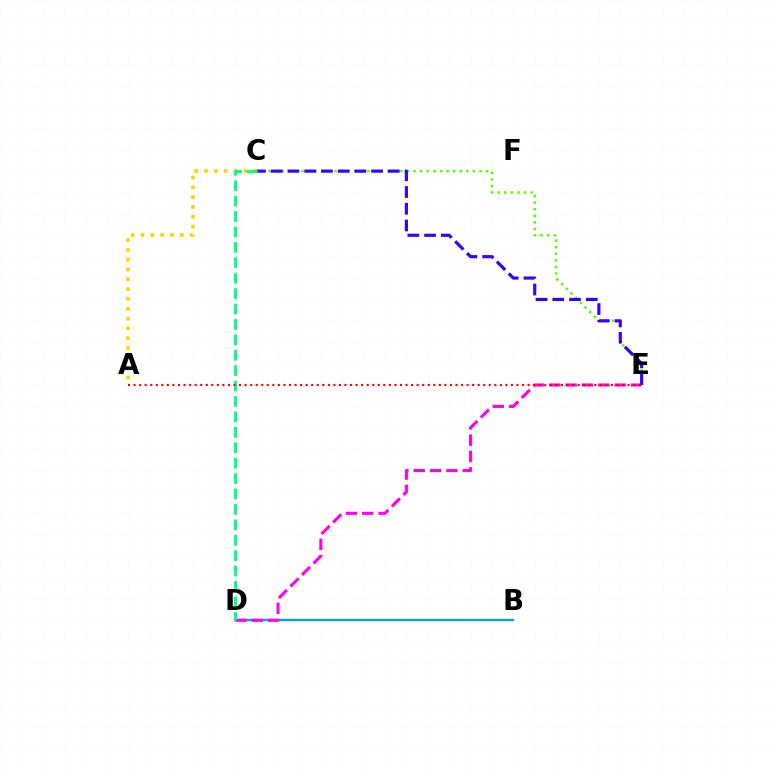{('B', 'D'): [{'color': '#009eff', 'line_style': 'solid', 'thickness': 1.67}], ('D', 'E'): [{'color': '#ff00ed', 'line_style': 'dashed', 'thickness': 2.22}], ('C', 'E'): [{'color': '#4fff00', 'line_style': 'dotted', 'thickness': 1.79}, {'color': '#3700ff', 'line_style': 'dashed', 'thickness': 2.27}], ('A', 'C'): [{'color': '#ffd500', 'line_style': 'dotted', 'thickness': 2.67}], ('C', 'D'): [{'color': '#00ff86', 'line_style': 'dashed', 'thickness': 2.09}], ('A', 'E'): [{'color': '#ff0000', 'line_style': 'dotted', 'thickness': 1.51}]}